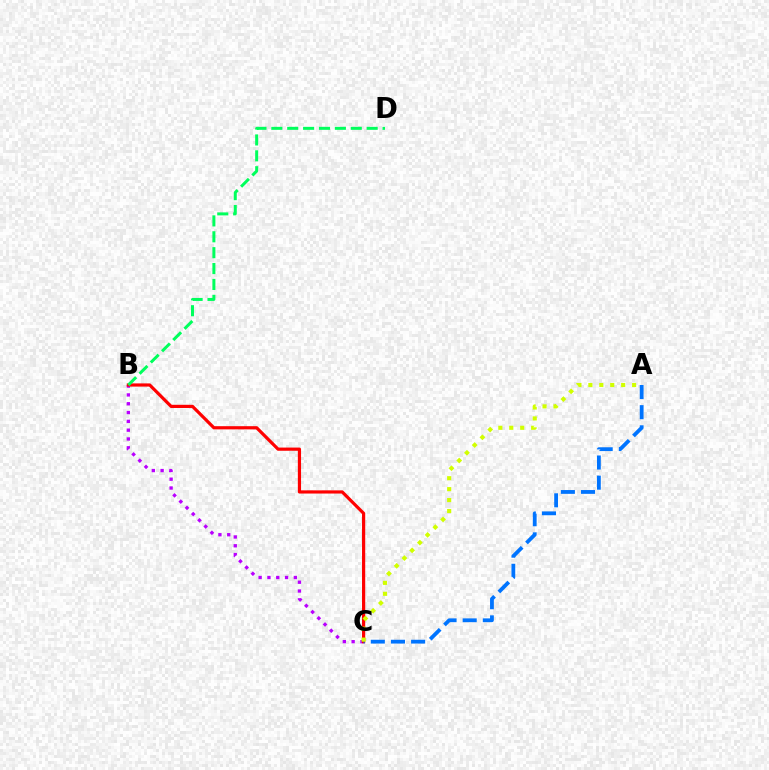{('B', 'C'): [{'color': '#b900ff', 'line_style': 'dotted', 'thickness': 2.39}, {'color': '#ff0000', 'line_style': 'solid', 'thickness': 2.3}], ('A', 'C'): [{'color': '#0074ff', 'line_style': 'dashed', 'thickness': 2.74}, {'color': '#d1ff00', 'line_style': 'dotted', 'thickness': 2.97}], ('B', 'D'): [{'color': '#00ff5c', 'line_style': 'dashed', 'thickness': 2.16}]}